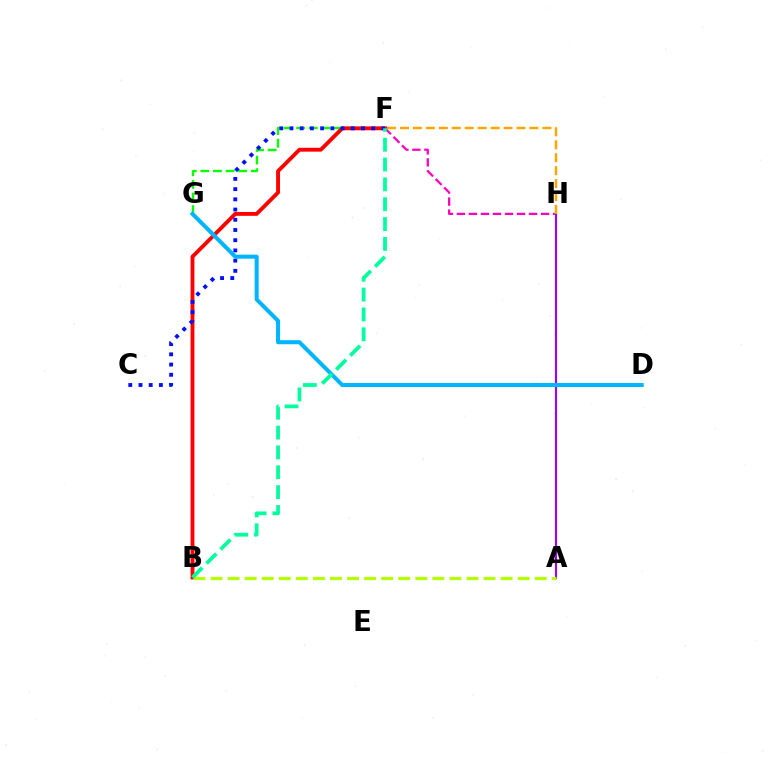{('F', 'G'): [{'color': '#08ff00', 'line_style': 'dashed', 'thickness': 1.71}], ('B', 'F'): [{'color': '#ff0000', 'line_style': 'solid', 'thickness': 2.78}, {'color': '#00ff9d', 'line_style': 'dashed', 'thickness': 2.7}], ('F', 'H'): [{'color': '#ff00bd', 'line_style': 'dashed', 'thickness': 1.63}, {'color': '#ffa500', 'line_style': 'dashed', 'thickness': 1.76}], ('A', 'H'): [{'color': '#9b00ff', 'line_style': 'solid', 'thickness': 1.53}], ('C', 'F'): [{'color': '#0010ff', 'line_style': 'dotted', 'thickness': 2.78}], ('D', 'G'): [{'color': '#00b5ff', 'line_style': 'solid', 'thickness': 2.9}], ('A', 'B'): [{'color': '#b3ff00', 'line_style': 'dashed', 'thickness': 2.32}]}